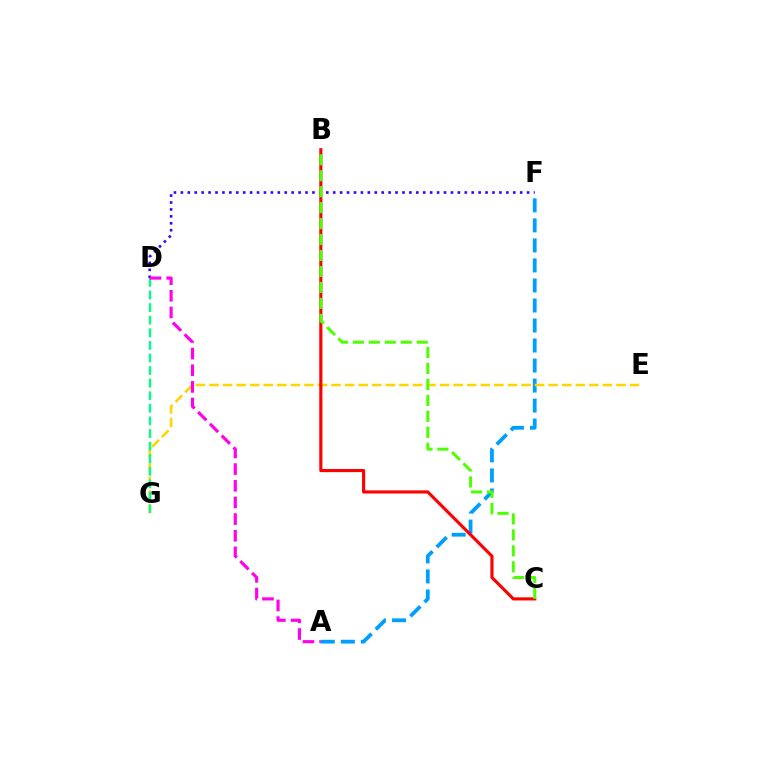{('D', 'F'): [{'color': '#3700ff', 'line_style': 'dotted', 'thickness': 1.88}], ('A', 'F'): [{'color': '#009eff', 'line_style': 'dashed', 'thickness': 2.72}], ('E', 'G'): [{'color': '#ffd500', 'line_style': 'dashed', 'thickness': 1.84}], ('B', 'C'): [{'color': '#ff0000', 'line_style': 'solid', 'thickness': 2.25}, {'color': '#4fff00', 'line_style': 'dashed', 'thickness': 2.17}], ('D', 'G'): [{'color': '#00ff86', 'line_style': 'dashed', 'thickness': 1.71}], ('A', 'D'): [{'color': '#ff00ed', 'line_style': 'dashed', 'thickness': 2.26}]}